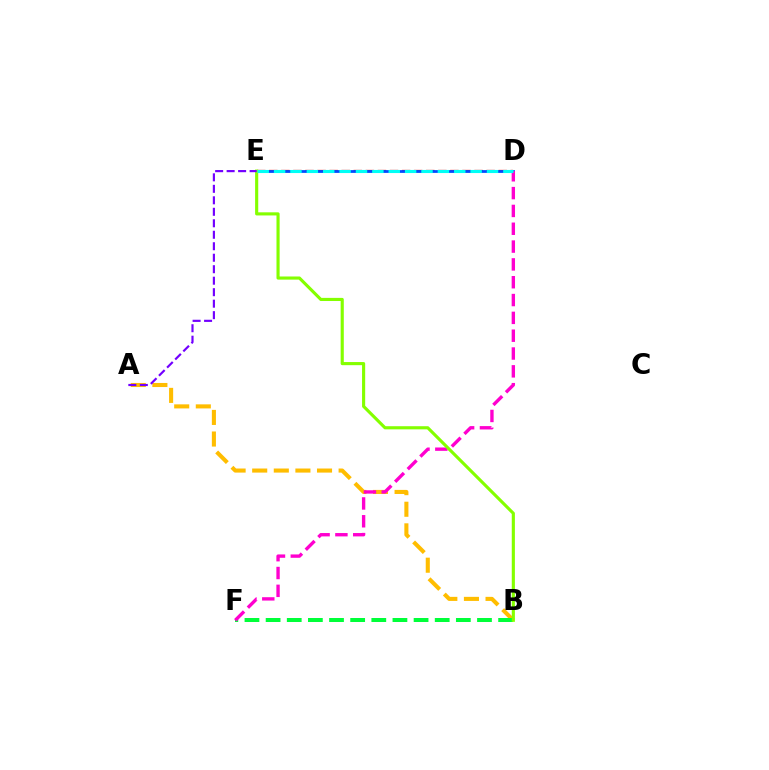{('D', 'E'): [{'color': '#ff0000', 'line_style': 'dashed', 'thickness': 1.64}, {'color': '#004bff', 'line_style': 'solid', 'thickness': 1.99}, {'color': '#00fff6', 'line_style': 'dashed', 'thickness': 2.22}], ('A', 'B'): [{'color': '#ffbd00', 'line_style': 'dashed', 'thickness': 2.94}], ('B', 'F'): [{'color': '#00ff39', 'line_style': 'dashed', 'thickness': 2.87}], ('D', 'F'): [{'color': '#ff00cf', 'line_style': 'dashed', 'thickness': 2.42}], ('B', 'E'): [{'color': '#84ff00', 'line_style': 'solid', 'thickness': 2.25}], ('A', 'E'): [{'color': '#7200ff', 'line_style': 'dashed', 'thickness': 1.56}]}